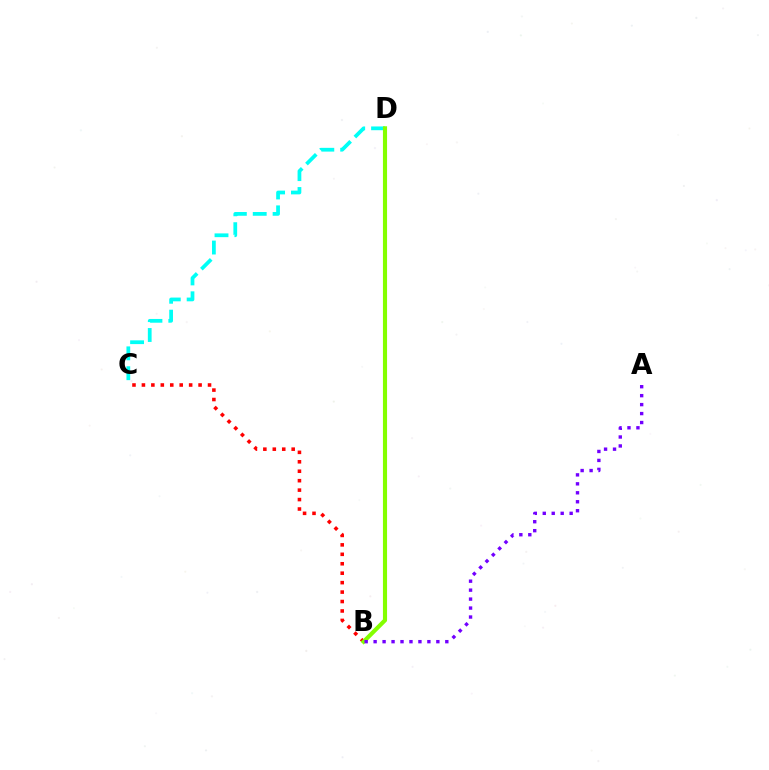{('B', 'C'): [{'color': '#ff0000', 'line_style': 'dotted', 'thickness': 2.57}], ('C', 'D'): [{'color': '#00fff6', 'line_style': 'dashed', 'thickness': 2.7}], ('B', 'D'): [{'color': '#84ff00', 'line_style': 'solid', 'thickness': 2.97}], ('A', 'B'): [{'color': '#7200ff', 'line_style': 'dotted', 'thickness': 2.43}]}